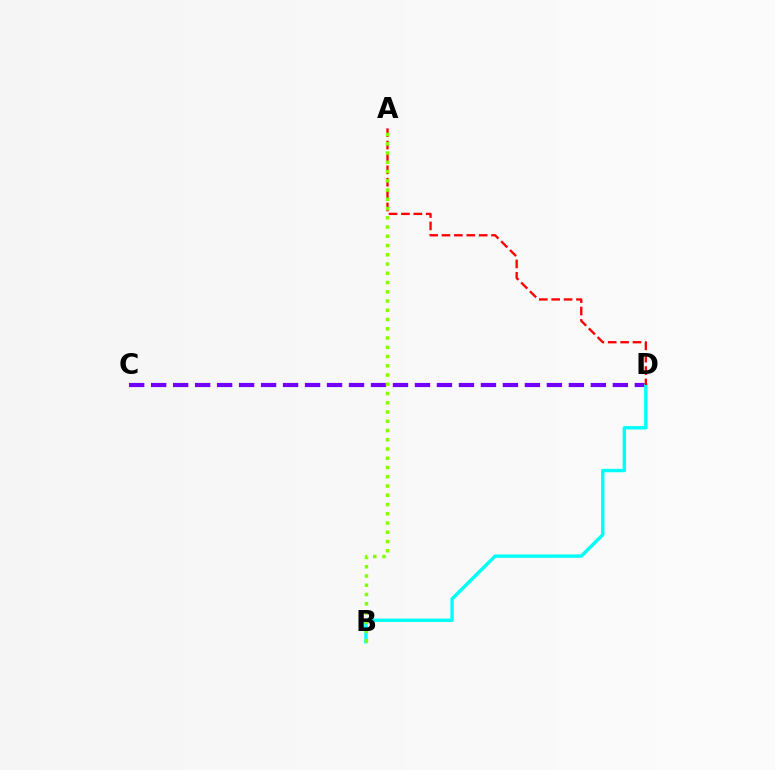{('C', 'D'): [{'color': '#7200ff', 'line_style': 'dashed', 'thickness': 2.99}], ('B', 'D'): [{'color': '#00fff6', 'line_style': 'solid', 'thickness': 2.45}], ('A', 'D'): [{'color': '#ff0000', 'line_style': 'dashed', 'thickness': 1.68}], ('A', 'B'): [{'color': '#84ff00', 'line_style': 'dotted', 'thickness': 2.51}]}